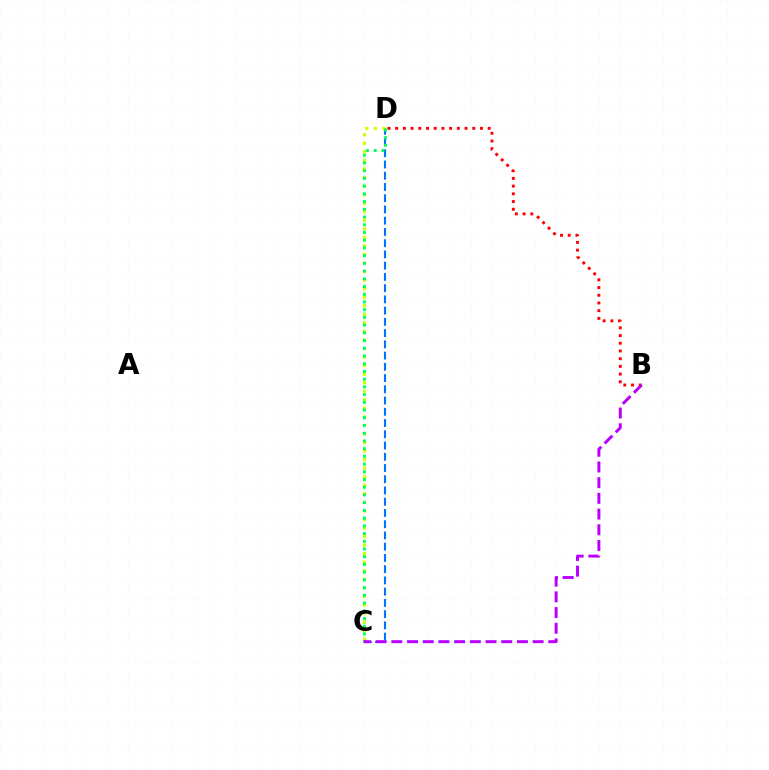{('C', 'D'): [{'color': '#0074ff', 'line_style': 'dashed', 'thickness': 1.53}, {'color': '#d1ff00', 'line_style': 'dotted', 'thickness': 2.32}, {'color': '#00ff5c', 'line_style': 'dotted', 'thickness': 2.1}], ('B', 'D'): [{'color': '#ff0000', 'line_style': 'dotted', 'thickness': 2.09}], ('B', 'C'): [{'color': '#b900ff', 'line_style': 'dashed', 'thickness': 2.13}]}